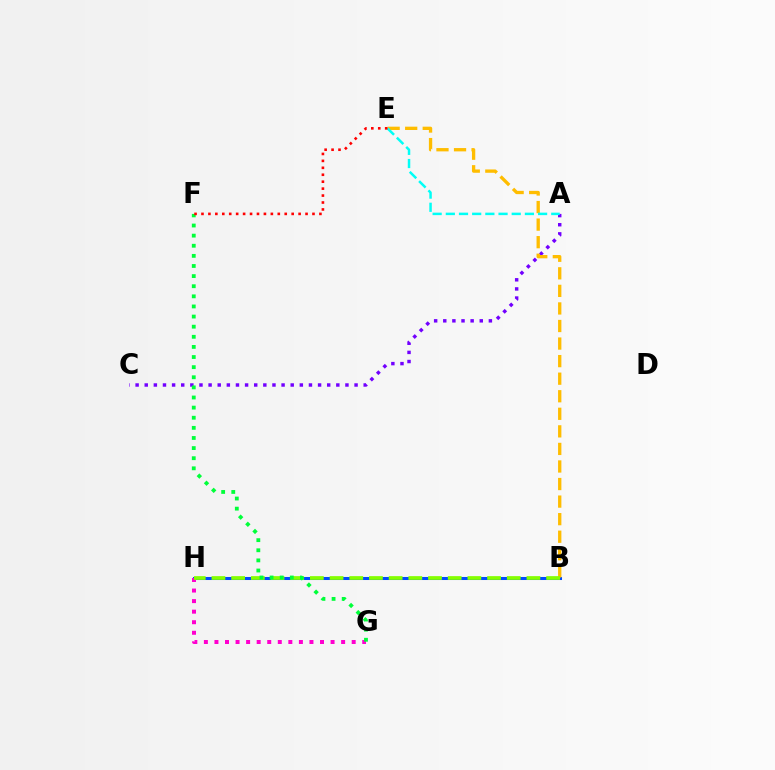{('B', 'H'): [{'color': '#004bff', 'line_style': 'solid', 'thickness': 2.19}, {'color': '#84ff00', 'line_style': 'dashed', 'thickness': 2.67}], ('A', 'C'): [{'color': '#7200ff', 'line_style': 'dotted', 'thickness': 2.48}], ('B', 'E'): [{'color': '#ffbd00', 'line_style': 'dashed', 'thickness': 2.39}], ('G', 'H'): [{'color': '#ff00cf', 'line_style': 'dotted', 'thickness': 2.87}], ('A', 'E'): [{'color': '#00fff6', 'line_style': 'dashed', 'thickness': 1.79}], ('F', 'G'): [{'color': '#00ff39', 'line_style': 'dotted', 'thickness': 2.75}], ('E', 'F'): [{'color': '#ff0000', 'line_style': 'dotted', 'thickness': 1.88}]}